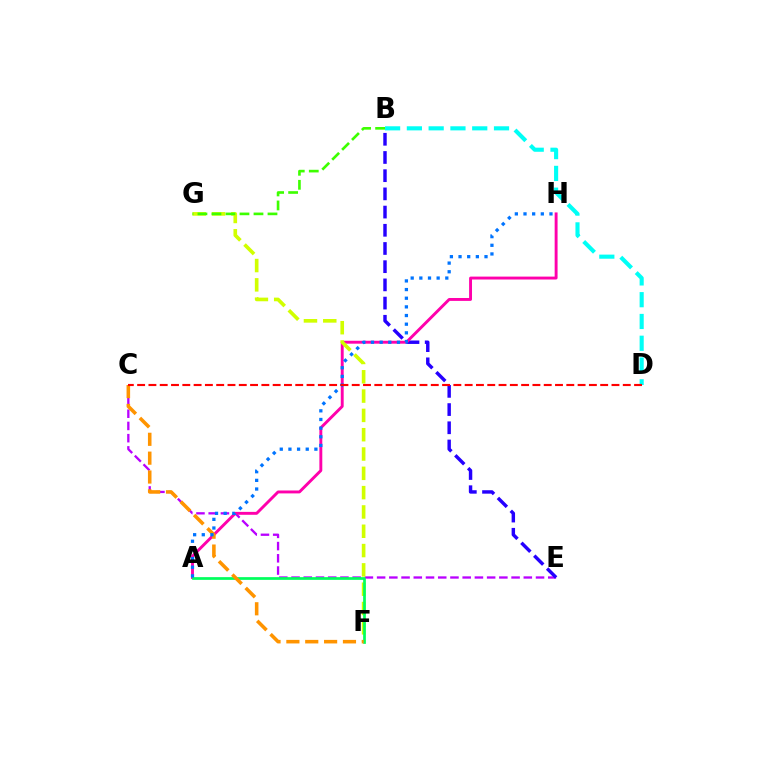{('C', 'E'): [{'color': '#b900ff', 'line_style': 'dashed', 'thickness': 1.66}], ('B', 'E'): [{'color': '#2500ff', 'line_style': 'dashed', 'thickness': 2.47}], ('A', 'H'): [{'color': '#ff00ac', 'line_style': 'solid', 'thickness': 2.09}, {'color': '#0074ff', 'line_style': 'dotted', 'thickness': 2.35}], ('F', 'G'): [{'color': '#d1ff00', 'line_style': 'dashed', 'thickness': 2.62}], ('A', 'F'): [{'color': '#00ff5c', 'line_style': 'solid', 'thickness': 1.96}], ('C', 'F'): [{'color': '#ff9400', 'line_style': 'dashed', 'thickness': 2.56}], ('B', 'D'): [{'color': '#00fff6', 'line_style': 'dashed', 'thickness': 2.96}], ('B', 'G'): [{'color': '#3dff00', 'line_style': 'dashed', 'thickness': 1.9}], ('C', 'D'): [{'color': '#ff0000', 'line_style': 'dashed', 'thickness': 1.53}]}